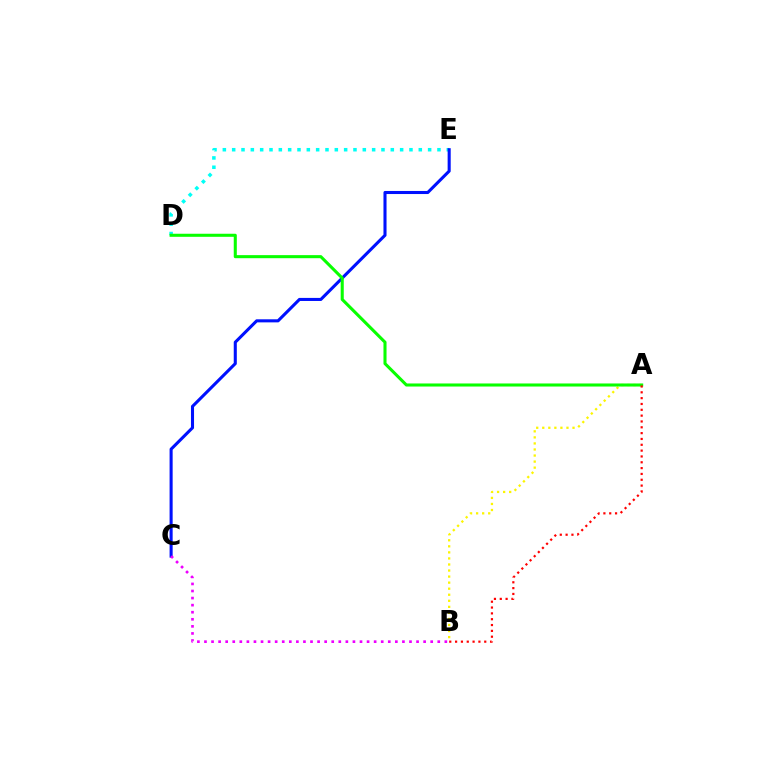{('A', 'B'): [{'color': '#fcf500', 'line_style': 'dotted', 'thickness': 1.64}, {'color': '#ff0000', 'line_style': 'dotted', 'thickness': 1.58}], ('D', 'E'): [{'color': '#00fff6', 'line_style': 'dotted', 'thickness': 2.54}], ('C', 'E'): [{'color': '#0010ff', 'line_style': 'solid', 'thickness': 2.21}], ('A', 'D'): [{'color': '#08ff00', 'line_style': 'solid', 'thickness': 2.21}], ('B', 'C'): [{'color': '#ee00ff', 'line_style': 'dotted', 'thickness': 1.92}]}